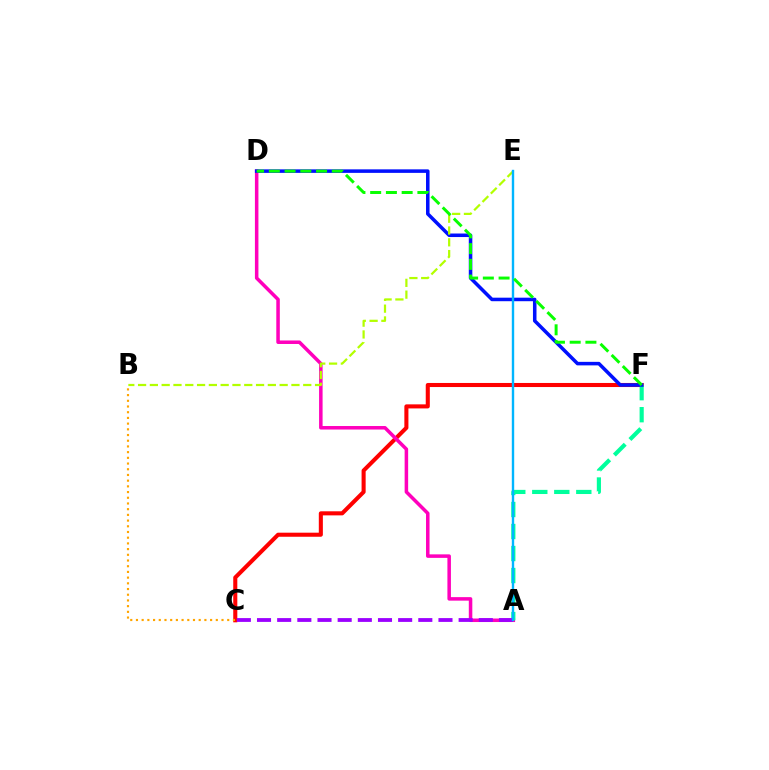{('C', 'F'): [{'color': '#ff0000', 'line_style': 'solid', 'thickness': 2.93}], ('A', 'D'): [{'color': '#ff00bd', 'line_style': 'solid', 'thickness': 2.53}], ('A', 'F'): [{'color': '#00ff9d', 'line_style': 'dashed', 'thickness': 2.99}], ('D', 'F'): [{'color': '#0010ff', 'line_style': 'solid', 'thickness': 2.54}, {'color': '#08ff00', 'line_style': 'dashed', 'thickness': 2.14}], ('B', 'C'): [{'color': '#ffa500', 'line_style': 'dotted', 'thickness': 1.55}], ('A', 'C'): [{'color': '#9b00ff', 'line_style': 'dashed', 'thickness': 2.74}], ('B', 'E'): [{'color': '#b3ff00', 'line_style': 'dashed', 'thickness': 1.6}], ('A', 'E'): [{'color': '#00b5ff', 'line_style': 'solid', 'thickness': 1.72}]}